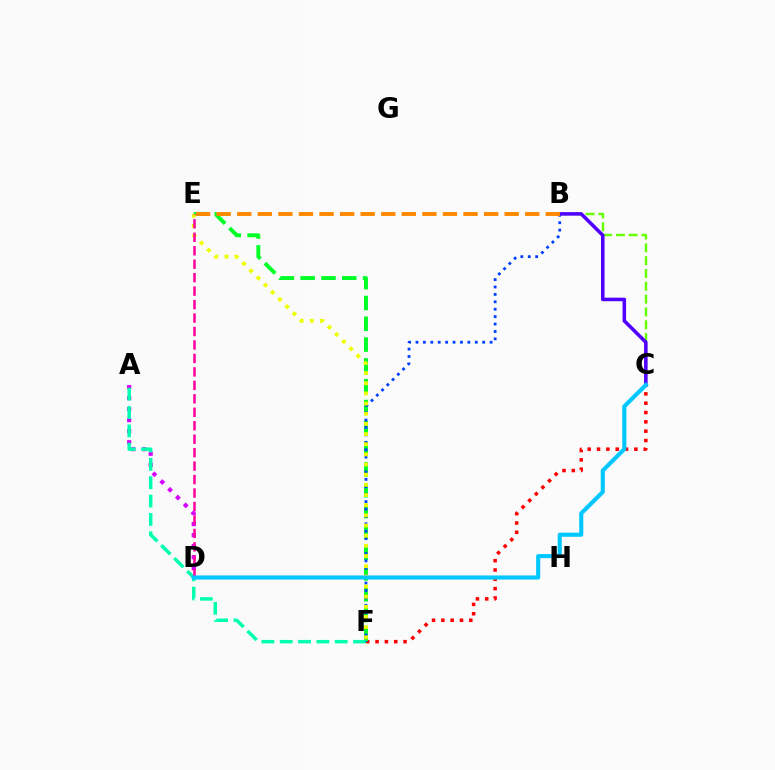{('C', 'F'): [{'color': '#ff0000', 'line_style': 'dotted', 'thickness': 2.53}], ('A', 'D'): [{'color': '#d600ff', 'line_style': 'dotted', 'thickness': 3.0}], ('E', 'F'): [{'color': '#00ff27', 'line_style': 'dashed', 'thickness': 2.83}, {'color': '#eeff00', 'line_style': 'dotted', 'thickness': 2.76}], ('A', 'F'): [{'color': '#00ffaf', 'line_style': 'dashed', 'thickness': 2.49}], ('B', 'C'): [{'color': '#66ff00', 'line_style': 'dashed', 'thickness': 1.74}, {'color': '#4f00ff', 'line_style': 'solid', 'thickness': 2.55}], ('B', 'F'): [{'color': '#003fff', 'line_style': 'dotted', 'thickness': 2.01}], ('B', 'E'): [{'color': '#ff8800', 'line_style': 'dashed', 'thickness': 2.79}], ('D', 'E'): [{'color': '#ff00a0', 'line_style': 'dashed', 'thickness': 1.83}], ('C', 'D'): [{'color': '#00c7ff', 'line_style': 'solid', 'thickness': 2.95}]}